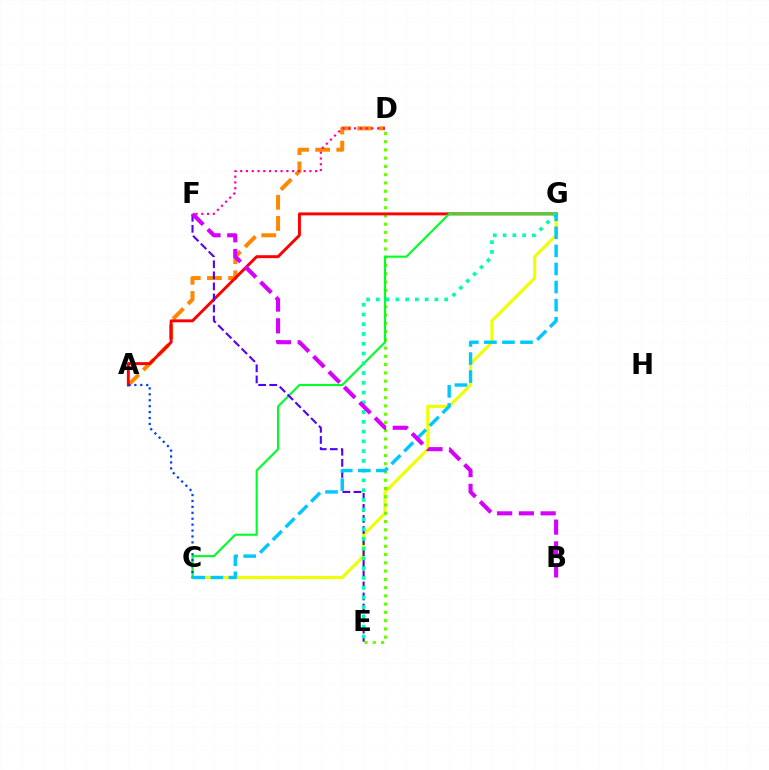{('C', 'G'): [{'color': '#eeff00', 'line_style': 'solid', 'thickness': 2.23}, {'color': '#00ff27', 'line_style': 'solid', 'thickness': 1.52}, {'color': '#00c7ff', 'line_style': 'dashed', 'thickness': 2.45}], ('A', 'D'): [{'color': '#ff8800', 'line_style': 'dashed', 'thickness': 2.87}], ('D', 'E'): [{'color': '#66ff00', 'line_style': 'dotted', 'thickness': 2.24}], ('A', 'G'): [{'color': '#ff0000', 'line_style': 'solid', 'thickness': 2.11}], ('E', 'F'): [{'color': '#4f00ff', 'line_style': 'dashed', 'thickness': 1.5}], ('D', 'F'): [{'color': '#ff00a0', 'line_style': 'dotted', 'thickness': 1.57}], ('A', 'C'): [{'color': '#003fff', 'line_style': 'dotted', 'thickness': 1.61}], ('E', 'G'): [{'color': '#00ffaf', 'line_style': 'dotted', 'thickness': 2.65}], ('B', 'F'): [{'color': '#d600ff', 'line_style': 'dashed', 'thickness': 2.96}]}